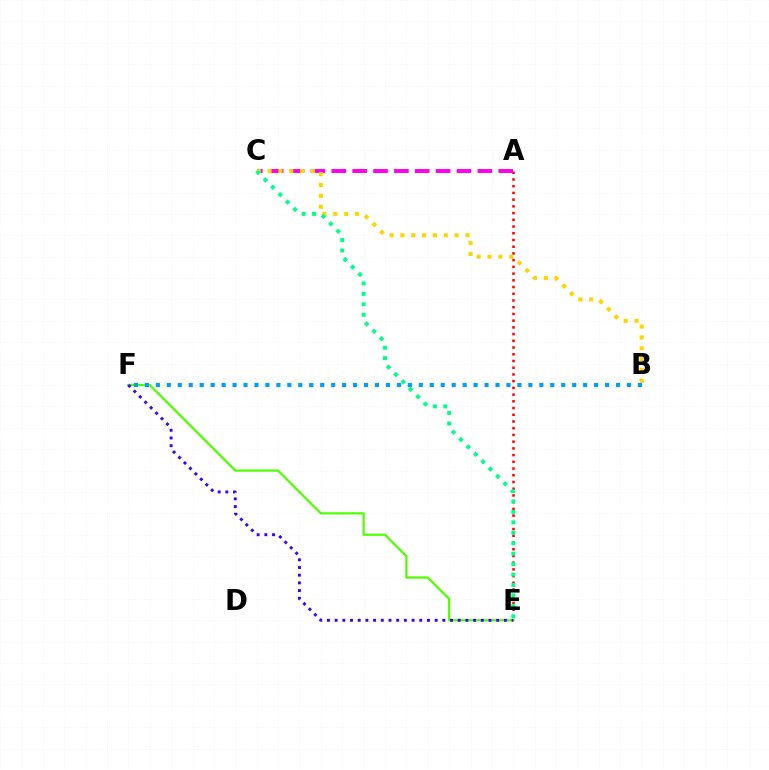{('E', 'F'): [{'color': '#4fff00', 'line_style': 'solid', 'thickness': 1.6}, {'color': '#3700ff', 'line_style': 'dotted', 'thickness': 2.09}], ('A', 'E'): [{'color': '#ff0000', 'line_style': 'dotted', 'thickness': 1.83}], ('A', 'C'): [{'color': '#ff00ed', 'line_style': 'dashed', 'thickness': 2.83}], ('B', 'C'): [{'color': '#ffd500', 'line_style': 'dotted', 'thickness': 2.95}], ('B', 'F'): [{'color': '#009eff', 'line_style': 'dotted', 'thickness': 2.98}], ('C', 'E'): [{'color': '#00ff86', 'line_style': 'dotted', 'thickness': 2.84}]}